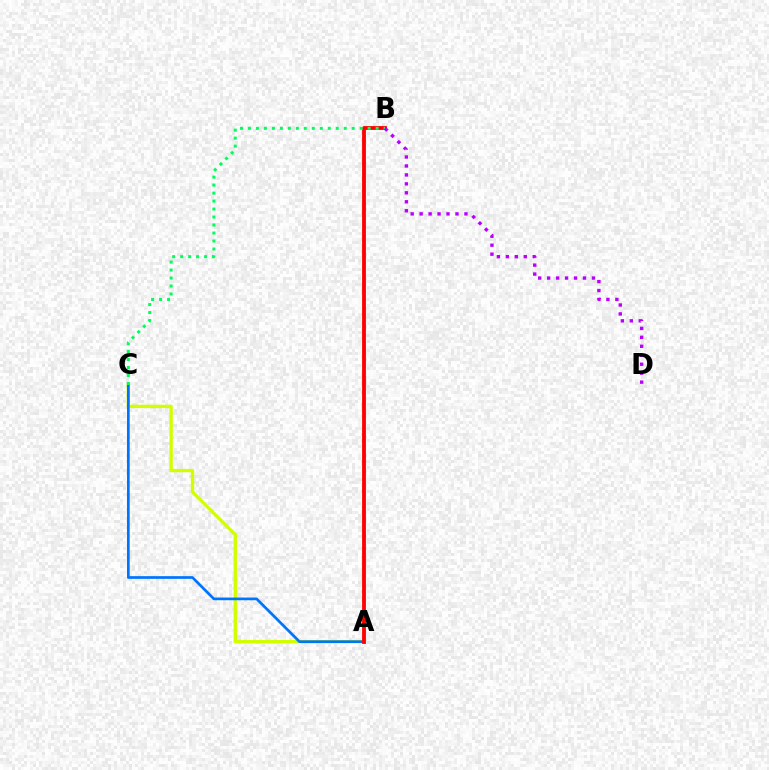{('A', 'C'): [{'color': '#d1ff00', 'line_style': 'solid', 'thickness': 2.42}, {'color': '#0074ff', 'line_style': 'solid', 'thickness': 1.94}], ('A', 'B'): [{'color': '#ff0000', 'line_style': 'solid', 'thickness': 2.76}], ('B', 'C'): [{'color': '#00ff5c', 'line_style': 'dotted', 'thickness': 2.17}], ('B', 'D'): [{'color': '#b900ff', 'line_style': 'dotted', 'thickness': 2.43}]}